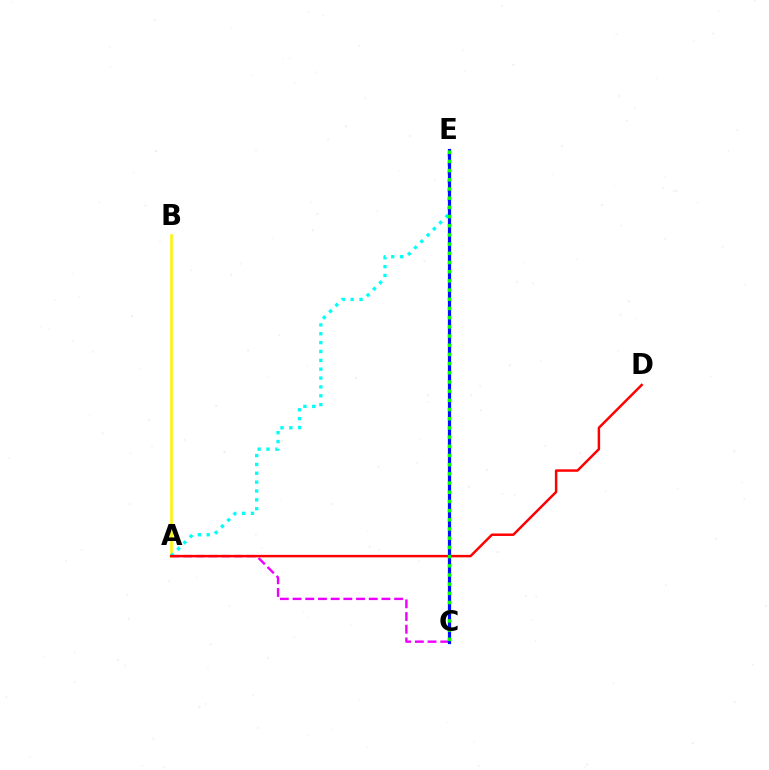{('A', 'C'): [{'color': '#ee00ff', 'line_style': 'dashed', 'thickness': 1.73}], ('A', 'B'): [{'color': '#fcf500', 'line_style': 'solid', 'thickness': 1.84}], ('A', 'E'): [{'color': '#00fff6', 'line_style': 'dotted', 'thickness': 2.41}], ('A', 'D'): [{'color': '#ff0000', 'line_style': 'solid', 'thickness': 1.78}], ('C', 'E'): [{'color': '#0010ff', 'line_style': 'solid', 'thickness': 2.3}, {'color': '#08ff00', 'line_style': 'dotted', 'thickness': 2.5}]}